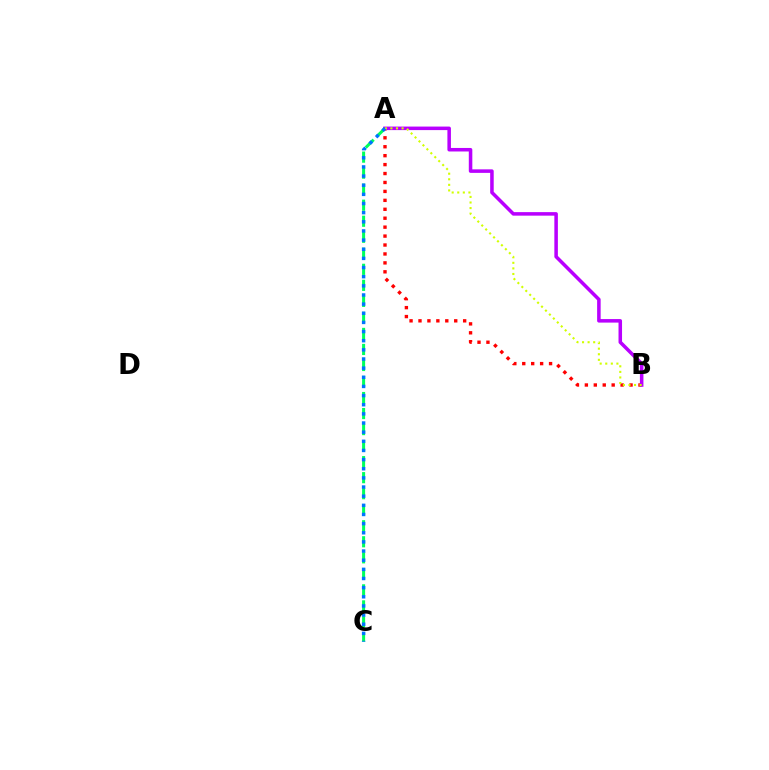{('A', 'C'): [{'color': '#00ff5c', 'line_style': 'dashed', 'thickness': 2.18}, {'color': '#0074ff', 'line_style': 'dotted', 'thickness': 2.48}], ('A', 'B'): [{'color': '#ff0000', 'line_style': 'dotted', 'thickness': 2.43}, {'color': '#b900ff', 'line_style': 'solid', 'thickness': 2.54}, {'color': '#d1ff00', 'line_style': 'dotted', 'thickness': 1.51}]}